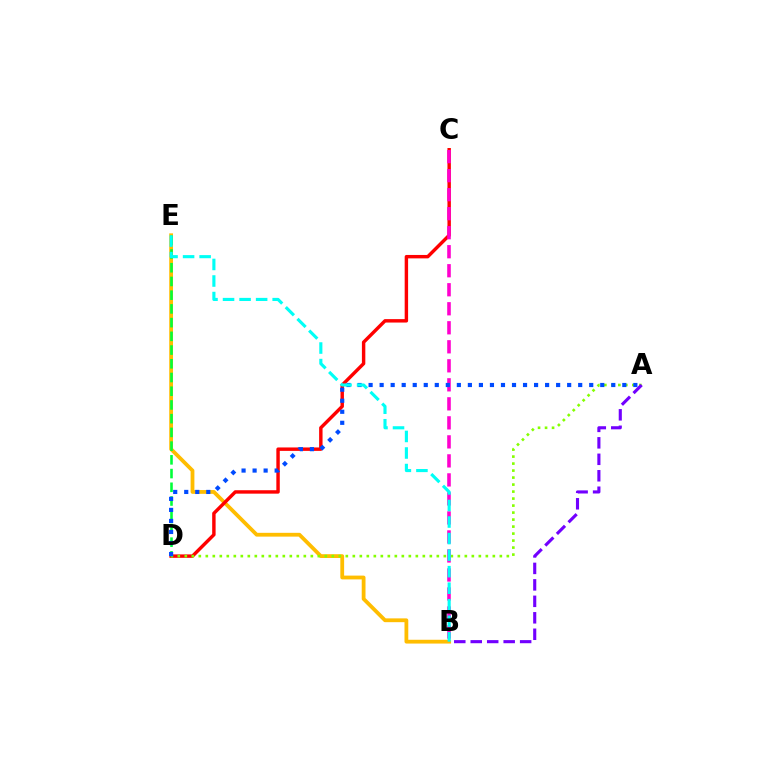{('B', 'E'): [{'color': '#ffbd00', 'line_style': 'solid', 'thickness': 2.73}, {'color': '#00fff6', 'line_style': 'dashed', 'thickness': 2.25}], ('C', 'D'): [{'color': '#ff0000', 'line_style': 'solid', 'thickness': 2.47}], ('A', 'D'): [{'color': '#84ff00', 'line_style': 'dotted', 'thickness': 1.9}, {'color': '#004bff', 'line_style': 'dotted', 'thickness': 3.0}], ('B', 'C'): [{'color': '#ff00cf', 'line_style': 'dashed', 'thickness': 2.58}], ('A', 'B'): [{'color': '#7200ff', 'line_style': 'dashed', 'thickness': 2.24}], ('D', 'E'): [{'color': '#00ff39', 'line_style': 'dashed', 'thickness': 1.86}]}